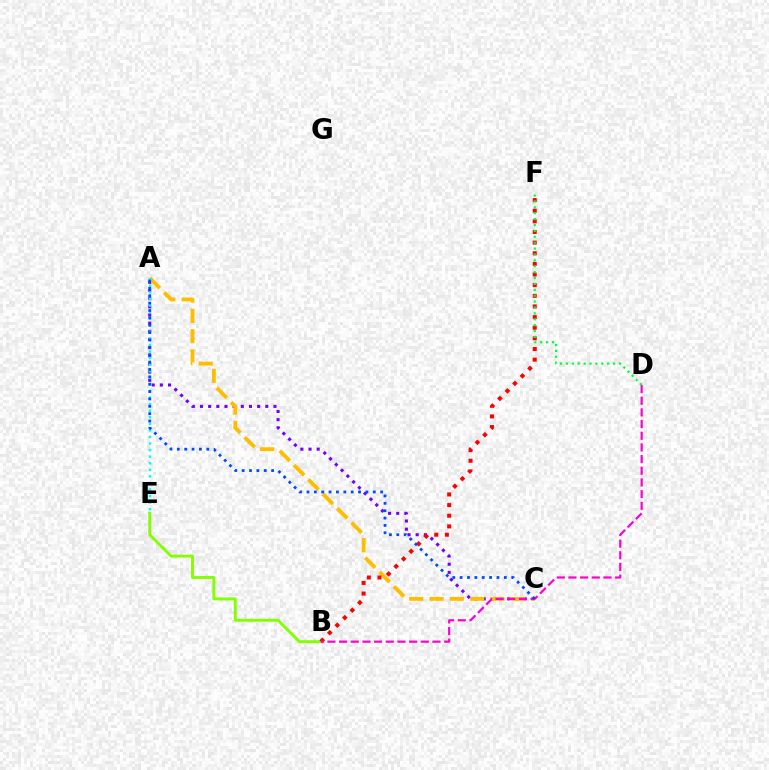{('A', 'C'): [{'color': '#7200ff', 'line_style': 'dotted', 'thickness': 2.22}, {'color': '#ffbd00', 'line_style': 'dashed', 'thickness': 2.76}, {'color': '#004bff', 'line_style': 'dotted', 'thickness': 2.0}], ('B', 'E'): [{'color': '#84ff00', 'line_style': 'solid', 'thickness': 2.09}], ('B', 'F'): [{'color': '#ff0000', 'line_style': 'dotted', 'thickness': 2.89}], ('B', 'D'): [{'color': '#ff00cf', 'line_style': 'dashed', 'thickness': 1.59}], ('A', 'E'): [{'color': '#00fff6', 'line_style': 'dotted', 'thickness': 1.79}], ('D', 'F'): [{'color': '#00ff39', 'line_style': 'dotted', 'thickness': 1.6}]}